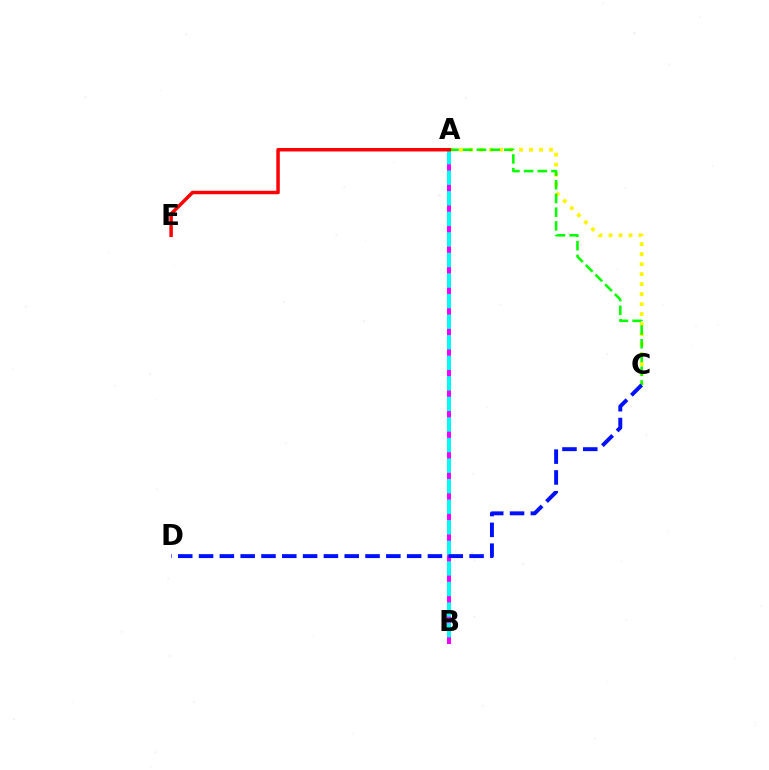{('A', 'C'): [{'color': '#fcf500', 'line_style': 'dotted', 'thickness': 2.72}, {'color': '#08ff00', 'line_style': 'dashed', 'thickness': 1.86}], ('A', 'B'): [{'color': '#ee00ff', 'line_style': 'solid', 'thickness': 2.86}, {'color': '#00fff6', 'line_style': 'dashed', 'thickness': 2.79}], ('C', 'D'): [{'color': '#0010ff', 'line_style': 'dashed', 'thickness': 2.83}], ('A', 'E'): [{'color': '#ff0000', 'line_style': 'solid', 'thickness': 2.5}]}